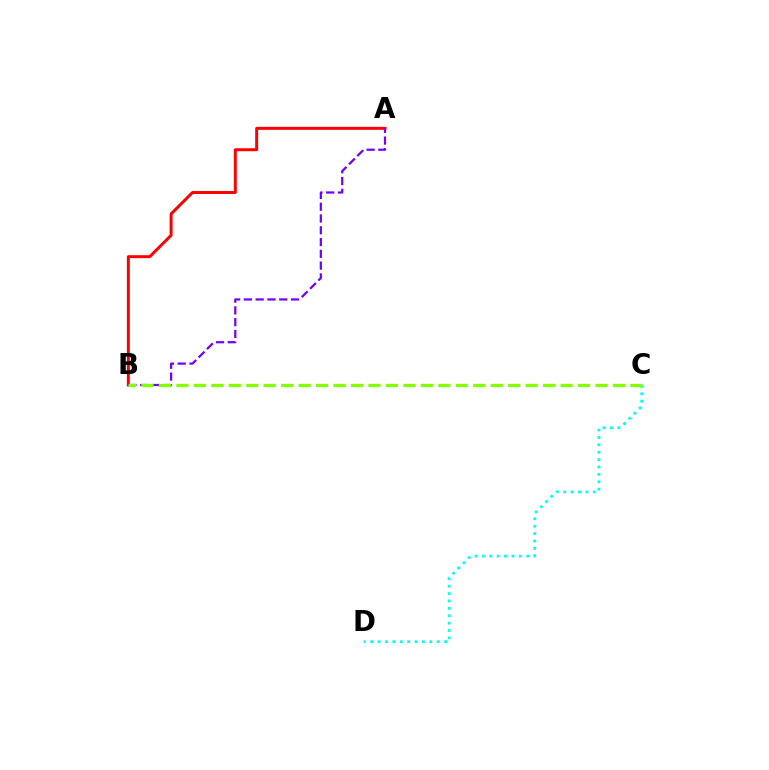{('C', 'D'): [{'color': '#00fff6', 'line_style': 'dotted', 'thickness': 2.01}], ('A', 'B'): [{'color': '#ff0000', 'line_style': 'solid', 'thickness': 2.13}, {'color': '#7200ff', 'line_style': 'dashed', 'thickness': 1.6}], ('B', 'C'): [{'color': '#84ff00', 'line_style': 'dashed', 'thickness': 2.37}]}